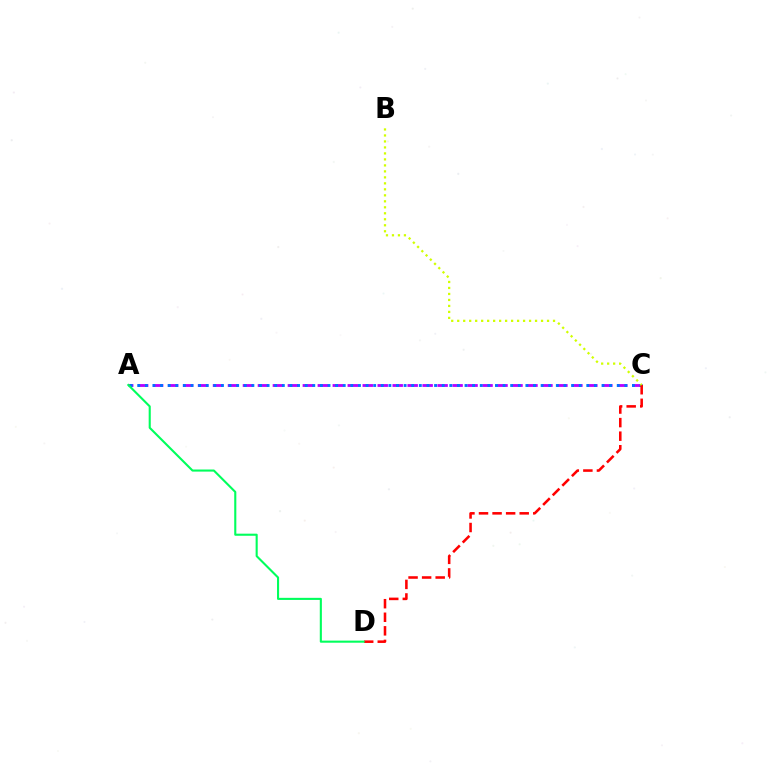{('A', 'C'): [{'color': '#b900ff', 'line_style': 'dashed', 'thickness': 2.03}, {'color': '#0074ff', 'line_style': 'dotted', 'thickness': 2.07}], ('C', 'D'): [{'color': '#ff0000', 'line_style': 'dashed', 'thickness': 1.84}], ('A', 'D'): [{'color': '#00ff5c', 'line_style': 'solid', 'thickness': 1.51}], ('B', 'C'): [{'color': '#d1ff00', 'line_style': 'dotted', 'thickness': 1.63}]}